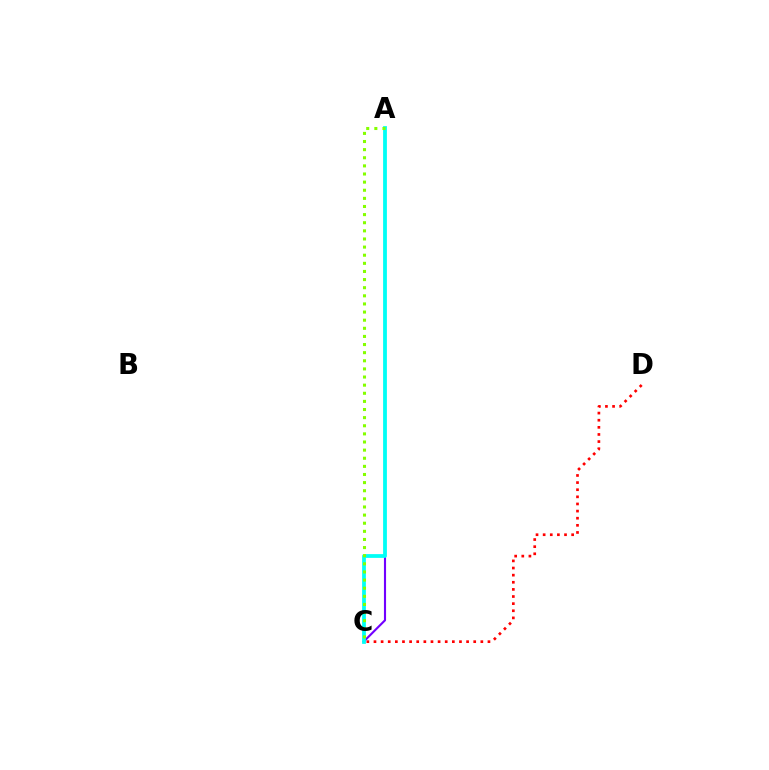{('A', 'C'): [{'color': '#7200ff', 'line_style': 'solid', 'thickness': 1.53}, {'color': '#00fff6', 'line_style': 'solid', 'thickness': 2.71}, {'color': '#84ff00', 'line_style': 'dotted', 'thickness': 2.21}], ('C', 'D'): [{'color': '#ff0000', 'line_style': 'dotted', 'thickness': 1.94}]}